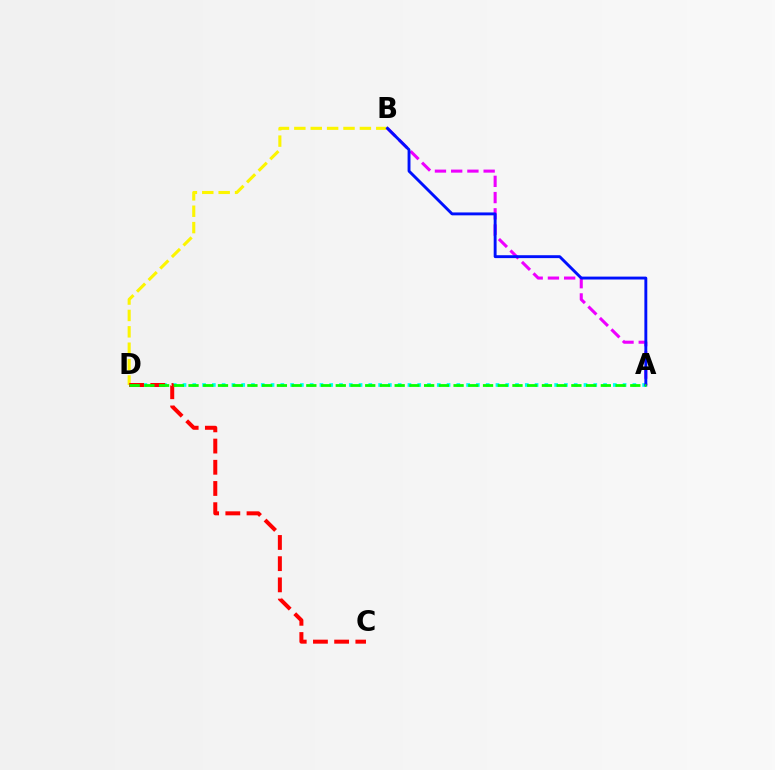{('A', 'D'): [{'color': '#00fff6', 'line_style': 'dotted', 'thickness': 2.66}, {'color': '#08ff00', 'line_style': 'dashed', 'thickness': 2.0}], ('B', 'D'): [{'color': '#fcf500', 'line_style': 'dashed', 'thickness': 2.23}], ('C', 'D'): [{'color': '#ff0000', 'line_style': 'dashed', 'thickness': 2.88}], ('A', 'B'): [{'color': '#ee00ff', 'line_style': 'dashed', 'thickness': 2.21}, {'color': '#0010ff', 'line_style': 'solid', 'thickness': 2.08}]}